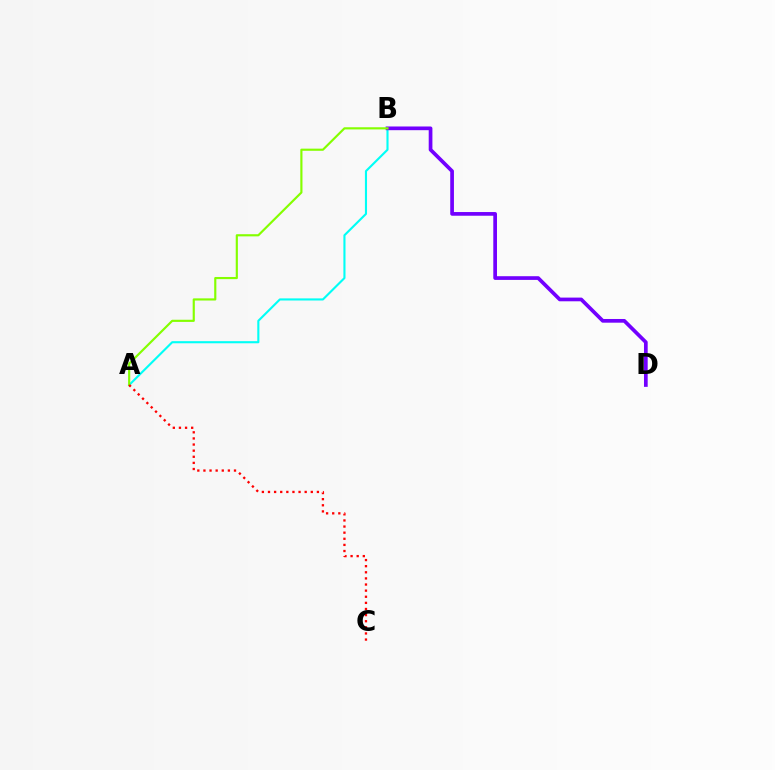{('A', 'B'): [{'color': '#00fff6', 'line_style': 'solid', 'thickness': 1.52}, {'color': '#84ff00', 'line_style': 'solid', 'thickness': 1.55}], ('B', 'D'): [{'color': '#7200ff', 'line_style': 'solid', 'thickness': 2.66}], ('A', 'C'): [{'color': '#ff0000', 'line_style': 'dotted', 'thickness': 1.66}]}